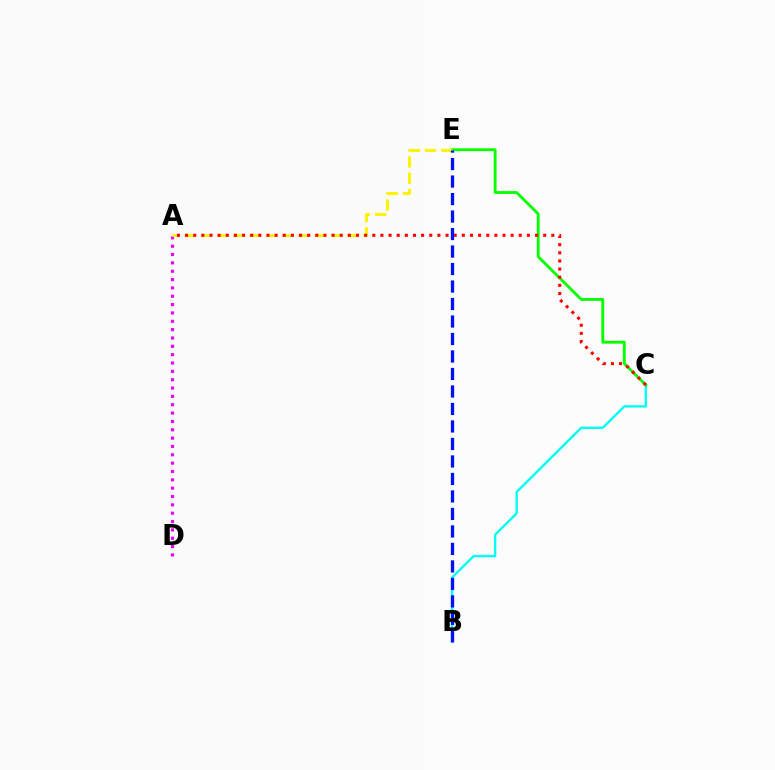{('B', 'C'): [{'color': '#00fff6', 'line_style': 'solid', 'thickness': 1.71}], ('C', 'E'): [{'color': '#08ff00', 'line_style': 'solid', 'thickness': 2.06}], ('A', 'D'): [{'color': '#ee00ff', 'line_style': 'dotted', 'thickness': 2.27}], ('A', 'E'): [{'color': '#fcf500', 'line_style': 'dashed', 'thickness': 2.21}], ('A', 'C'): [{'color': '#ff0000', 'line_style': 'dotted', 'thickness': 2.21}], ('B', 'E'): [{'color': '#0010ff', 'line_style': 'dashed', 'thickness': 2.38}]}